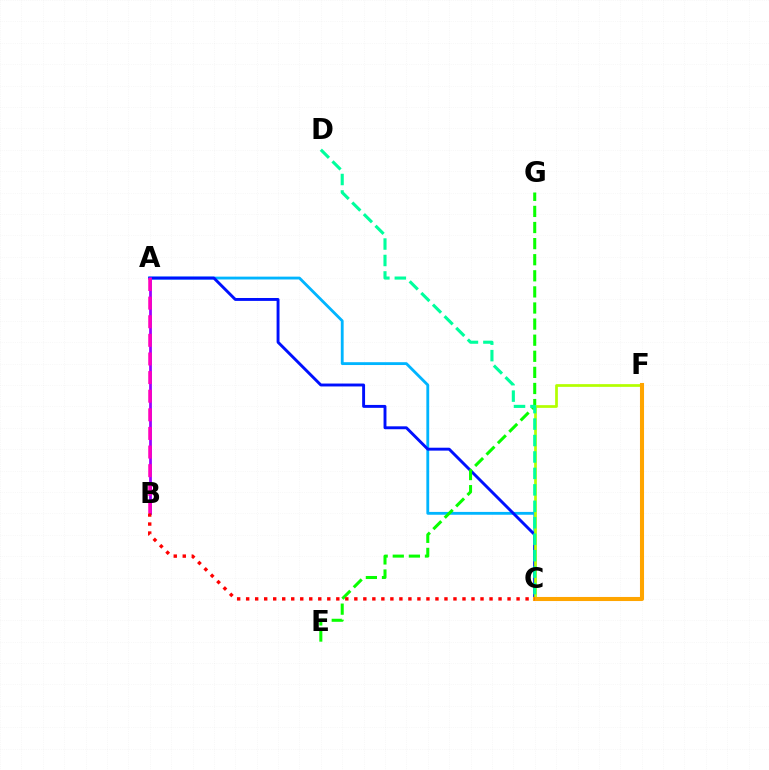{('A', 'C'): [{'color': '#00b5ff', 'line_style': 'solid', 'thickness': 2.04}, {'color': '#0010ff', 'line_style': 'solid', 'thickness': 2.09}], ('A', 'B'): [{'color': '#9b00ff', 'line_style': 'solid', 'thickness': 2.0}, {'color': '#ff00bd', 'line_style': 'dashed', 'thickness': 2.53}], ('E', 'G'): [{'color': '#08ff00', 'line_style': 'dashed', 'thickness': 2.19}], ('C', 'F'): [{'color': '#b3ff00', 'line_style': 'solid', 'thickness': 1.96}, {'color': '#ffa500', 'line_style': 'solid', 'thickness': 2.93}], ('C', 'D'): [{'color': '#00ff9d', 'line_style': 'dashed', 'thickness': 2.23}], ('B', 'C'): [{'color': '#ff0000', 'line_style': 'dotted', 'thickness': 2.45}]}